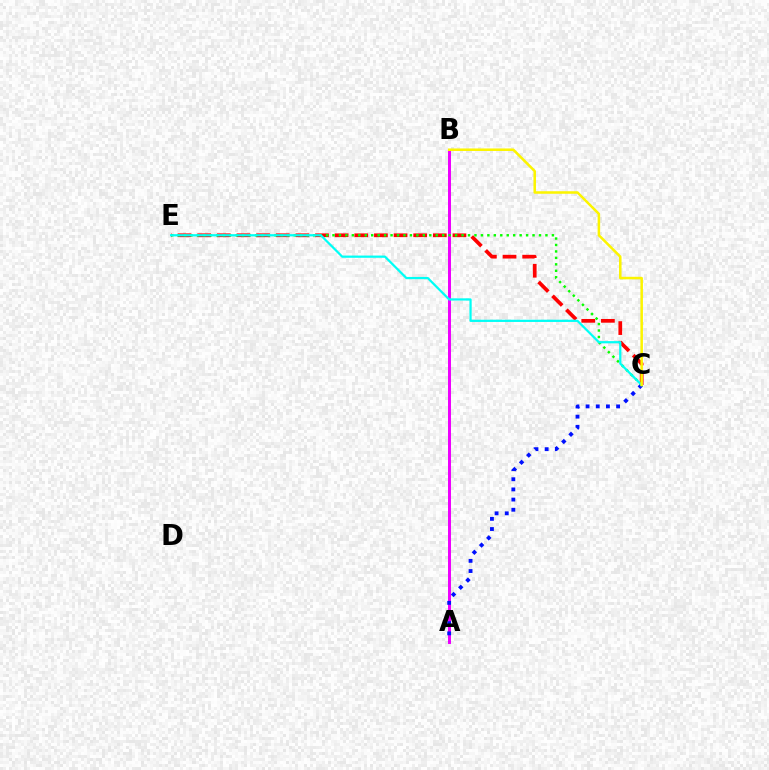{('C', 'E'): [{'color': '#ff0000', 'line_style': 'dashed', 'thickness': 2.67}, {'color': '#08ff00', 'line_style': 'dotted', 'thickness': 1.75}, {'color': '#00fff6', 'line_style': 'solid', 'thickness': 1.6}], ('A', 'B'): [{'color': '#ee00ff', 'line_style': 'solid', 'thickness': 2.14}], ('A', 'C'): [{'color': '#0010ff', 'line_style': 'dotted', 'thickness': 2.76}], ('B', 'C'): [{'color': '#fcf500', 'line_style': 'solid', 'thickness': 1.82}]}